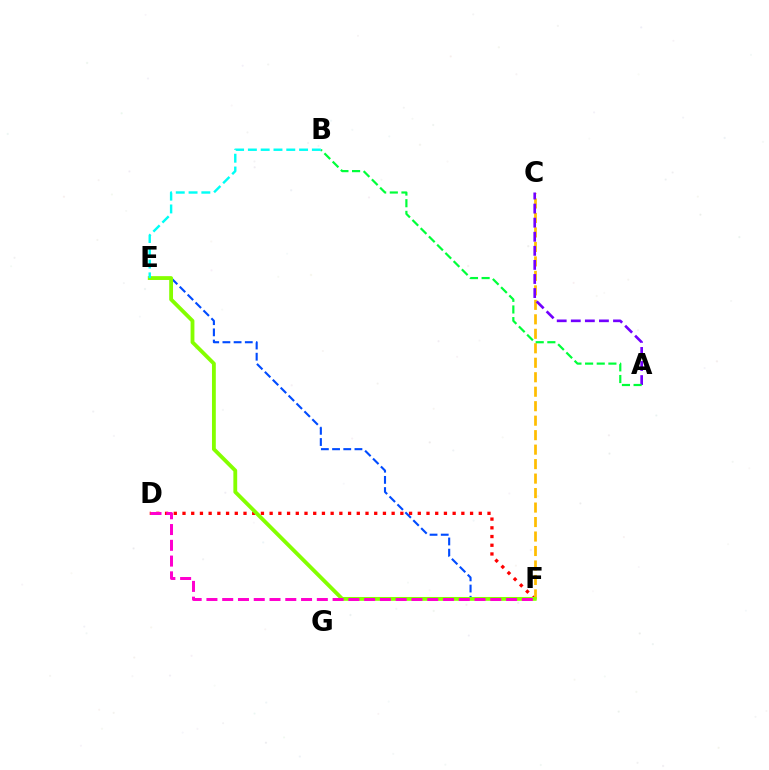{('D', 'F'): [{'color': '#ff0000', 'line_style': 'dotted', 'thickness': 2.37}, {'color': '#ff00cf', 'line_style': 'dashed', 'thickness': 2.14}], ('C', 'F'): [{'color': '#ffbd00', 'line_style': 'dashed', 'thickness': 1.97}], ('E', 'F'): [{'color': '#004bff', 'line_style': 'dashed', 'thickness': 1.52}, {'color': '#84ff00', 'line_style': 'solid', 'thickness': 2.75}], ('A', 'C'): [{'color': '#7200ff', 'line_style': 'dashed', 'thickness': 1.91}], ('A', 'B'): [{'color': '#00ff39', 'line_style': 'dashed', 'thickness': 1.58}], ('B', 'E'): [{'color': '#00fff6', 'line_style': 'dashed', 'thickness': 1.74}]}